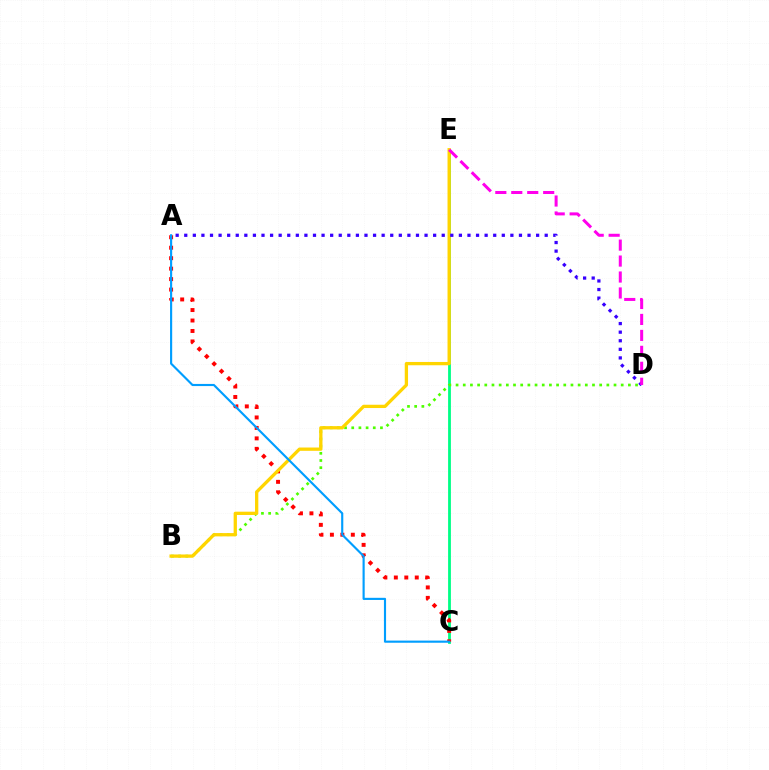{('C', 'E'): [{'color': '#00ff86', 'line_style': 'solid', 'thickness': 2.02}], ('B', 'D'): [{'color': '#4fff00', 'line_style': 'dotted', 'thickness': 1.95}], ('A', 'C'): [{'color': '#ff0000', 'line_style': 'dotted', 'thickness': 2.84}, {'color': '#009eff', 'line_style': 'solid', 'thickness': 1.54}], ('B', 'E'): [{'color': '#ffd500', 'line_style': 'solid', 'thickness': 2.37}], ('A', 'D'): [{'color': '#3700ff', 'line_style': 'dotted', 'thickness': 2.33}], ('D', 'E'): [{'color': '#ff00ed', 'line_style': 'dashed', 'thickness': 2.17}]}